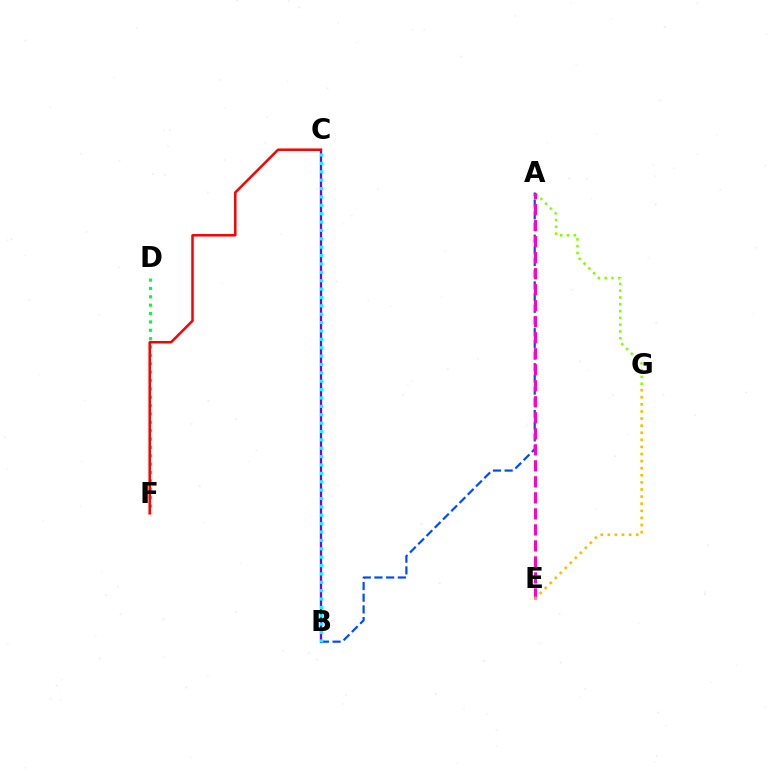{('D', 'F'): [{'color': '#00ff39', 'line_style': 'dotted', 'thickness': 2.27}], ('A', 'G'): [{'color': '#84ff00', 'line_style': 'dotted', 'thickness': 1.85}], ('A', 'B'): [{'color': '#004bff', 'line_style': 'dashed', 'thickness': 1.59}], ('A', 'E'): [{'color': '#ff00cf', 'line_style': 'dashed', 'thickness': 2.18}], ('B', 'C'): [{'color': '#7200ff', 'line_style': 'solid', 'thickness': 1.65}, {'color': '#00fff6', 'line_style': 'dotted', 'thickness': 2.28}], ('E', 'G'): [{'color': '#ffbd00', 'line_style': 'dotted', 'thickness': 1.93}], ('C', 'F'): [{'color': '#ff0000', 'line_style': 'solid', 'thickness': 1.81}]}